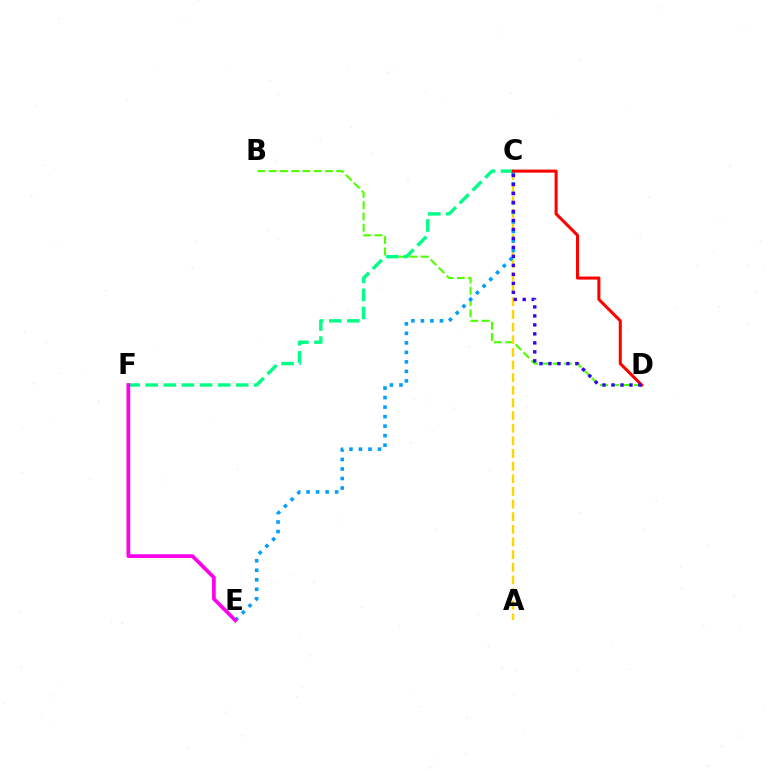{('B', 'D'): [{'color': '#4fff00', 'line_style': 'dashed', 'thickness': 1.53}], ('A', 'C'): [{'color': '#ffd500', 'line_style': 'dashed', 'thickness': 1.72}], ('C', 'F'): [{'color': '#00ff86', 'line_style': 'dashed', 'thickness': 2.46}], ('C', 'E'): [{'color': '#009eff', 'line_style': 'dotted', 'thickness': 2.59}], ('C', 'D'): [{'color': '#ff0000', 'line_style': 'solid', 'thickness': 2.2}, {'color': '#3700ff', 'line_style': 'dotted', 'thickness': 2.44}], ('E', 'F'): [{'color': '#ff00ed', 'line_style': 'solid', 'thickness': 2.67}]}